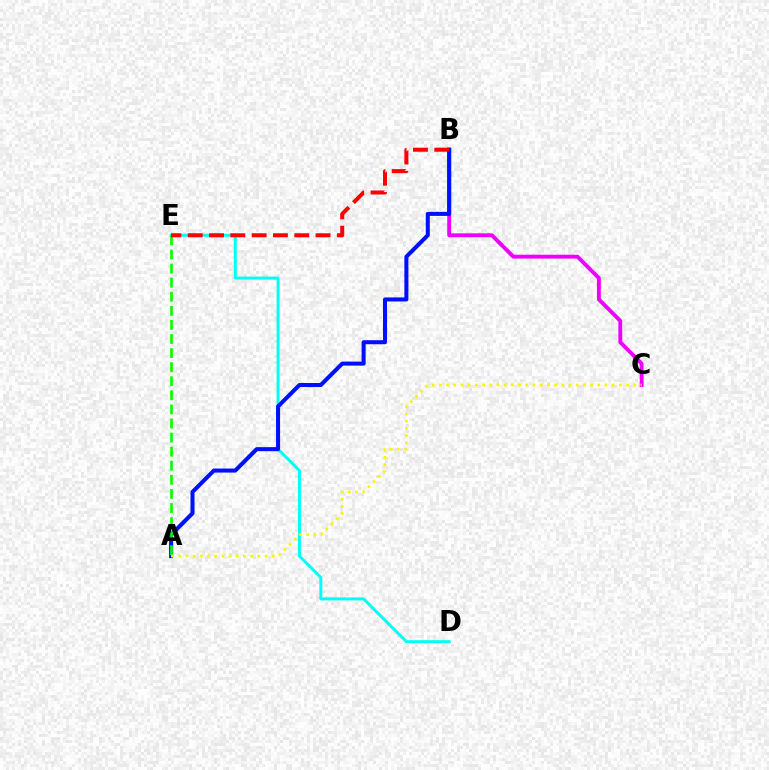{('D', 'E'): [{'color': '#00fff6', 'line_style': 'solid', 'thickness': 2.13}], ('B', 'C'): [{'color': '#ee00ff', 'line_style': 'solid', 'thickness': 2.79}], ('A', 'B'): [{'color': '#0010ff', 'line_style': 'solid', 'thickness': 2.91}], ('A', 'E'): [{'color': '#08ff00', 'line_style': 'dashed', 'thickness': 1.91}], ('A', 'C'): [{'color': '#fcf500', 'line_style': 'dotted', 'thickness': 1.96}], ('B', 'E'): [{'color': '#ff0000', 'line_style': 'dashed', 'thickness': 2.89}]}